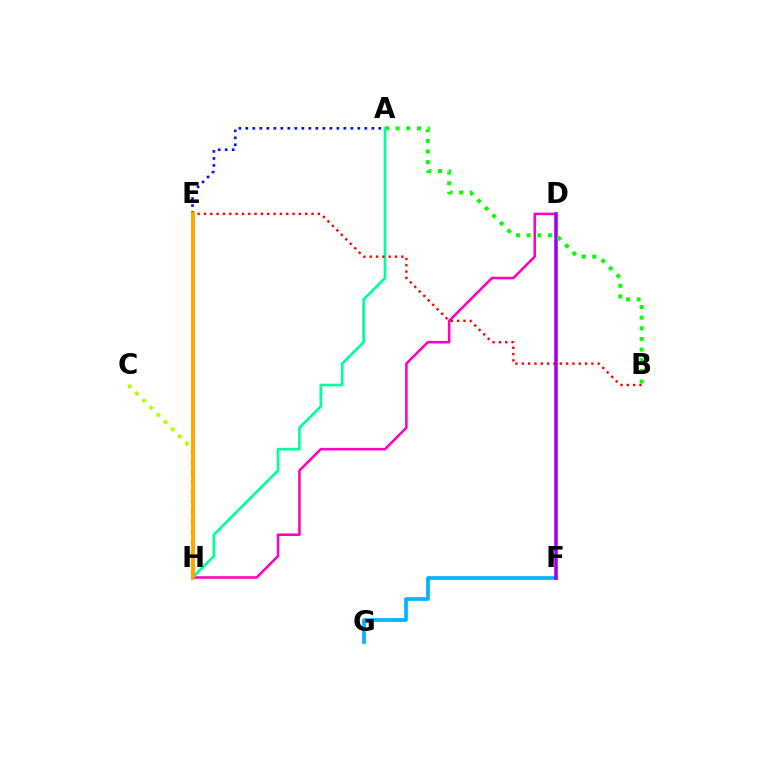{('F', 'G'): [{'color': '#00b5ff', 'line_style': 'solid', 'thickness': 2.66}], ('A', 'E'): [{'color': '#0010ff', 'line_style': 'dotted', 'thickness': 1.9}], ('D', 'H'): [{'color': '#ff00bd', 'line_style': 'solid', 'thickness': 1.85}], ('D', 'F'): [{'color': '#9b00ff', 'line_style': 'solid', 'thickness': 2.55}], ('C', 'H'): [{'color': '#b3ff00', 'line_style': 'dotted', 'thickness': 2.75}], ('A', 'B'): [{'color': '#08ff00', 'line_style': 'dotted', 'thickness': 2.89}], ('A', 'H'): [{'color': '#00ff9d', 'line_style': 'solid', 'thickness': 1.94}], ('B', 'E'): [{'color': '#ff0000', 'line_style': 'dotted', 'thickness': 1.72}], ('E', 'H'): [{'color': '#ffa500', 'line_style': 'solid', 'thickness': 2.8}]}